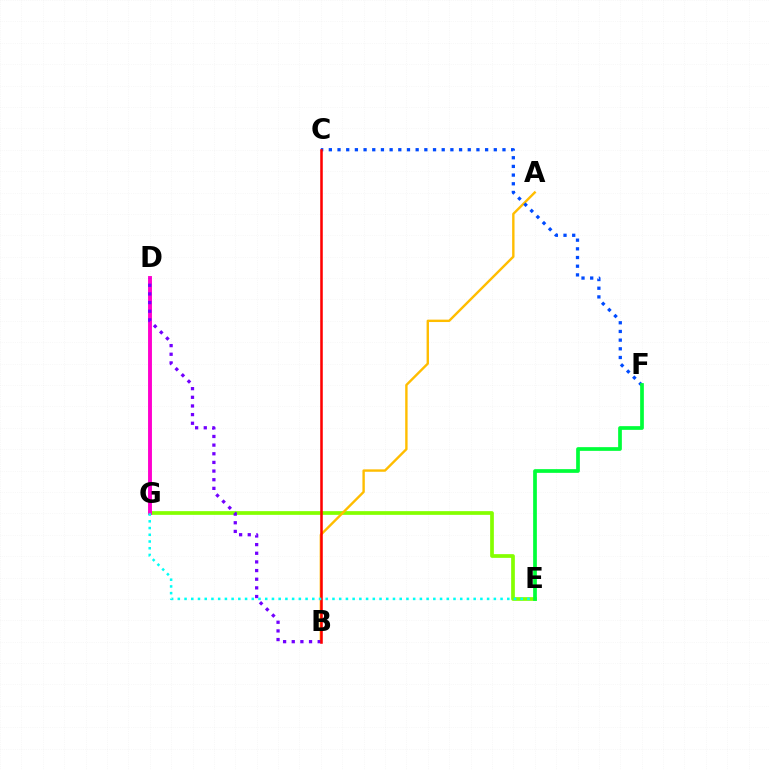{('E', 'G'): [{'color': '#84ff00', 'line_style': 'solid', 'thickness': 2.67}, {'color': '#00fff6', 'line_style': 'dotted', 'thickness': 1.83}], ('A', 'B'): [{'color': '#ffbd00', 'line_style': 'solid', 'thickness': 1.72}], ('D', 'G'): [{'color': '#ff00cf', 'line_style': 'solid', 'thickness': 2.81}], ('B', 'D'): [{'color': '#7200ff', 'line_style': 'dotted', 'thickness': 2.35}], ('C', 'F'): [{'color': '#004bff', 'line_style': 'dotted', 'thickness': 2.36}], ('B', 'C'): [{'color': '#ff0000', 'line_style': 'solid', 'thickness': 1.84}], ('E', 'F'): [{'color': '#00ff39', 'line_style': 'solid', 'thickness': 2.67}]}